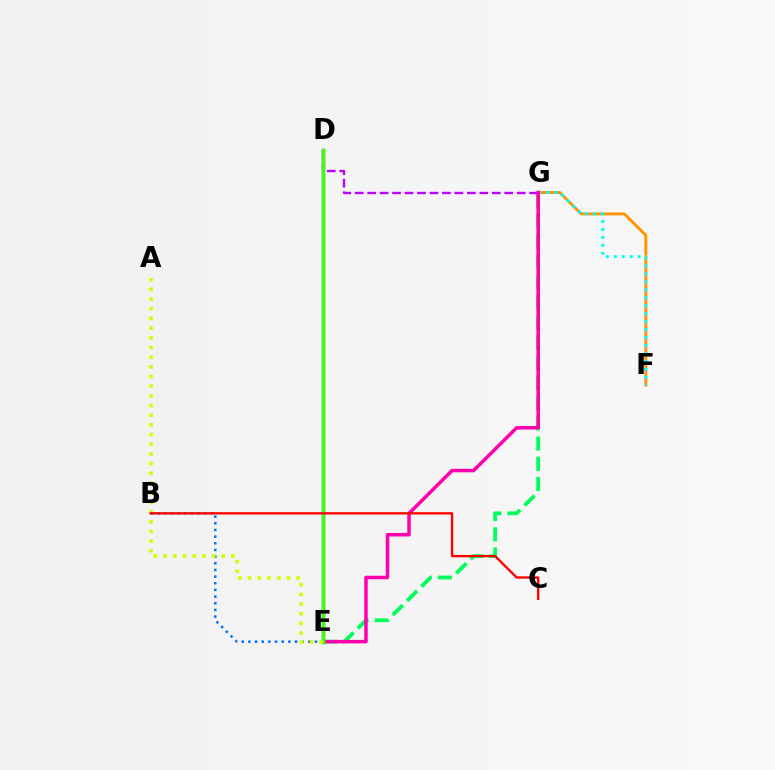{('D', 'G'): [{'color': '#b900ff', 'line_style': 'dashed', 'thickness': 1.69}], ('B', 'E'): [{'color': '#0074ff', 'line_style': 'dotted', 'thickness': 1.81}], ('F', 'G'): [{'color': '#ff9400', 'line_style': 'solid', 'thickness': 2.11}, {'color': '#00fff6', 'line_style': 'dotted', 'thickness': 2.16}], ('D', 'E'): [{'color': '#2500ff', 'line_style': 'solid', 'thickness': 2.36}, {'color': '#3dff00', 'line_style': 'solid', 'thickness': 2.47}], ('E', 'G'): [{'color': '#00ff5c', 'line_style': 'dashed', 'thickness': 2.74}, {'color': '#ff00ac', 'line_style': 'solid', 'thickness': 2.53}], ('A', 'E'): [{'color': '#d1ff00', 'line_style': 'dotted', 'thickness': 2.63}], ('B', 'C'): [{'color': '#ff0000', 'line_style': 'solid', 'thickness': 1.68}]}